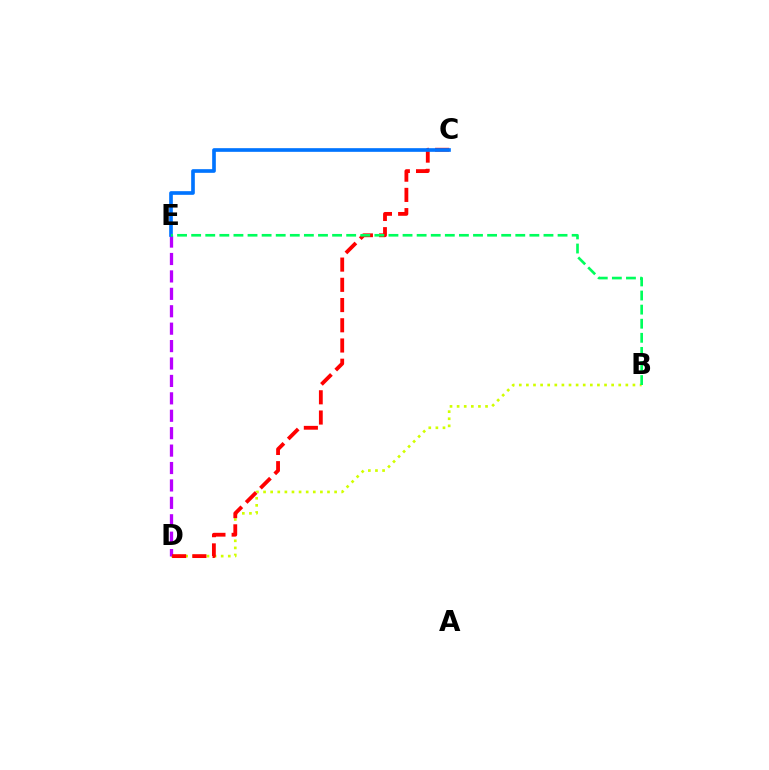{('B', 'D'): [{'color': '#d1ff00', 'line_style': 'dotted', 'thickness': 1.93}], ('D', 'E'): [{'color': '#b900ff', 'line_style': 'dashed', 'thickness': 2.37}], ('C', 'D'): [{'color': '#ff0000', 'line_style': 'dashed', 'thickness': 2.75}], ('C', 'E'): [{'color': '#0074ff', 'line_style': 'solid', 'thickness': 2.63}], ('B', 'E'): [{'color': '#00ff5c', 'line_style': 'dashed', 'thickness': 1.91}]}